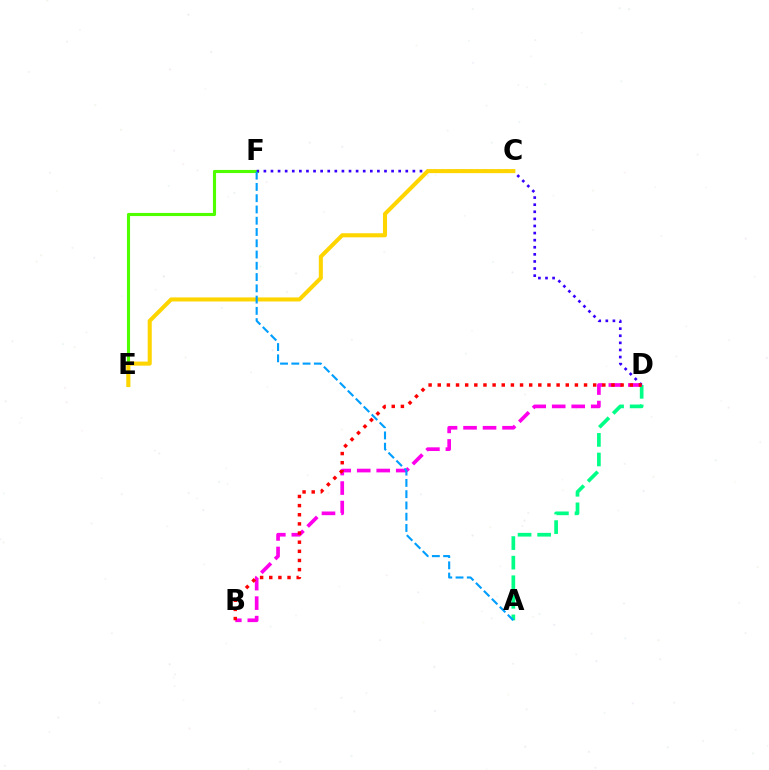{('E', 'F'): [{'color': '#4fff00', 'line_style': 'solid', 'thickness': 2.25}], ('A', 'D'): [{'color': '#00ff86', 'line_style': 'dashed', 'thickness': 2.66}], ('B', 'D'): [{'color': '#ff00ed', 'line_style': 'dashed', 'thickness': 2.65}, {'color': '#ff0000', 'line_style': 'dotted', 'thickness': 2.48}], ('D', 'F'): [{'color': '#3700ff', 'line_style': 'dotted', 'thickness': 1.93}], ('C', 'E'): [{'color': '#ffd500', 'line_style': 'solid', 'thickness': 2.92}], ('A', 'F'): [{'color': '#009eff', 'line_style': 'dashed', 'thickness': 1.53}]}